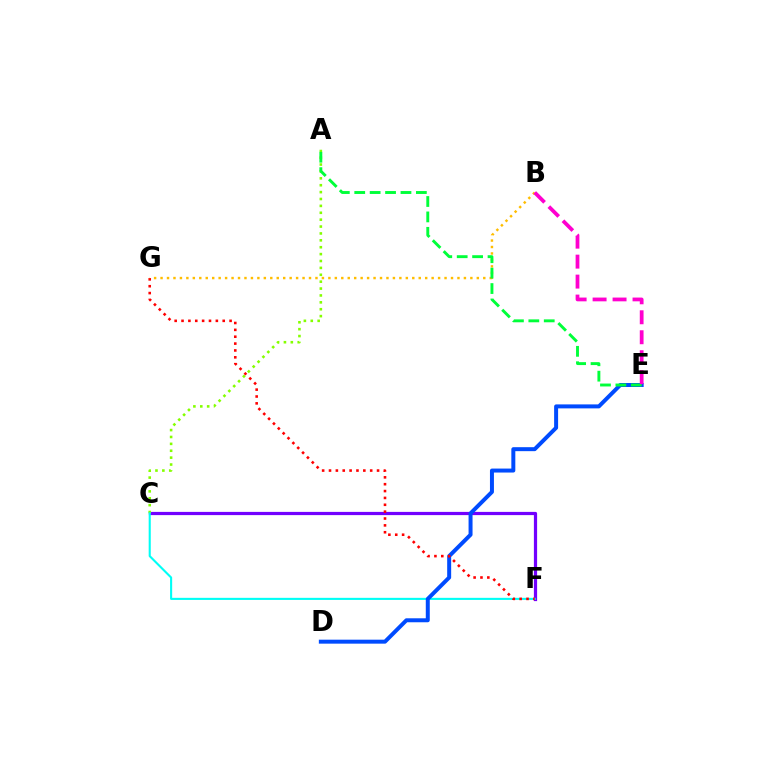{('C', 'F'): [{'color': '#7200ff', 'line_style': 'solid', 'thickness': 2.32}, {'color': '#00fff6', 'line_style': 'solid', 'thickness': 1.51}], ('A', 'C'): [{'color': '#84ff00', 'line_style': 'dotted', 'thickness': 1.87}], ('D', 'E'): [{'color': '#004bff', 'line_style': 'solid', 'thickness': 2.86}], ('F', 'G'): [{'color': '#ff0000', 'line_style': 'dotted', 'thickness': 1.86}], ('B', 'G'): [{'color': '#ffbd00', 'line_style': 'dotted', 'thickness': 1.75}], ('A', 'E'): [{'color': '#00ff39', 'line_style': 'dashed', 'thickness': 2.09}], ('B', 'E'): [{'color': '#ff00cf', 'line_style': 'dashed', 'thickness': 2.71}]}